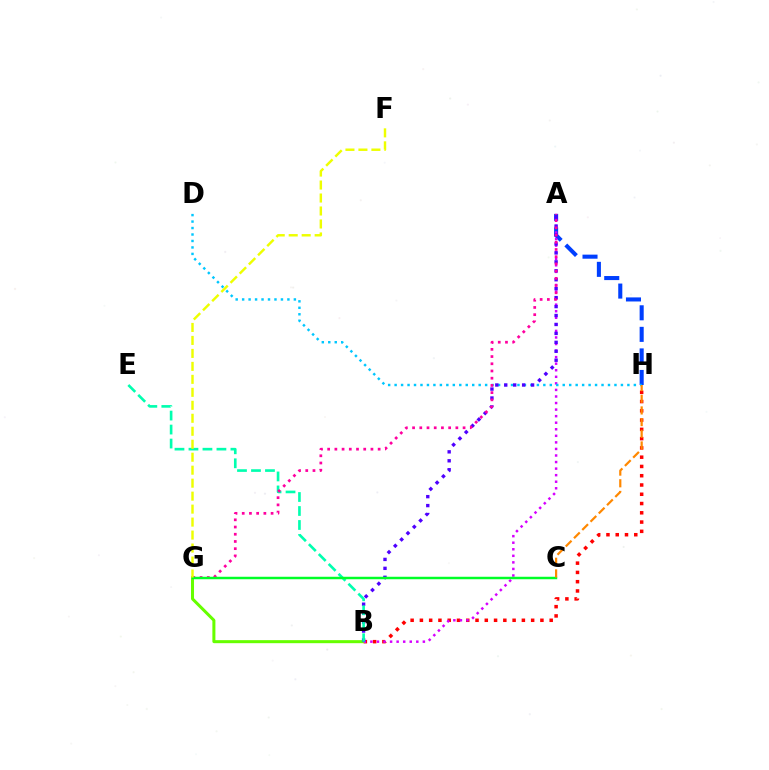{('B', 'H'): [{'color': '#ff0000', 'line_style': 'dotted', 'thickness': 2.52}], ('A', 'H'): [{'color': '#003fff', 'line_style': 'dashed', 'thickness': 2.93}], ('B', 'G'): [{'color': '#66ff00', 'line_style': 'solid', 'thickness': 2.18}], ('A', 'B'): [{'color': '#d600ff', 'line_style': 'dotted', 'thickness': 1.78}, {'color': '#4f00ff', 'line_style': 'dotted', 'thickness': 2.43}], ('D', 'H'): [{'color': '#00c7ff', 'line_style': 'dotted', 'thickness': 1.76}], ('B', 'E'): [{'color': '#00ffaf', 'line_style': 'dashed', 'thickness': 1.9}], ('A', 'G'): [{'color': '#ff00a0', 'line_style': 'dotted', 'thickness': 1.96}], ('C', 'G'): [{'color': '#00ff27', 'line_style': 'solid', 'thickness': 1.78}], ('C', 'H'): [{'color': '#ff8800', 'line_style': 'dashed', 'thickness': 1.59}], ('F', 'G'): [{'color': '#eeff00', 'line_style': 'dashed', 'thickness': 1.76}]}